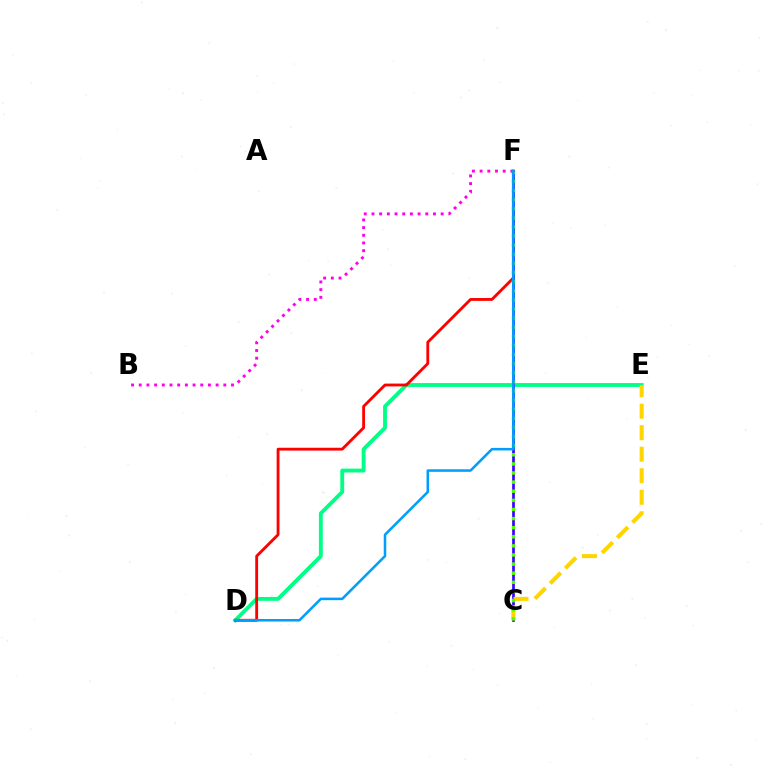{('D', 'E'): [{'color': '#00ff86', 'line_style': 'solid', 'thickness': 2.78}], ('D', 'F'): [{'color': '#ff0000', 'line_style': 'solid', 'thickness': 2.04}, {'color': '#009eff', 'line_style': 'solid', 'thickness': 1.82}], ('C', 'F'): [{'color': '#3700ff', 'line_style': 'solid', 'thickness': 1.94}, {'color': '#4fff00', 'line_style': 'dotted', 'thickness': 2.48}], ('C', 'E'): [{'color': '#ffd500', 'line_style': 'dashed', 'thickness': 2.92}], ('B', 'F'): [{'color': '#ff00ed', 'line_style': 'dotted', 'thickness': 2.09}]}